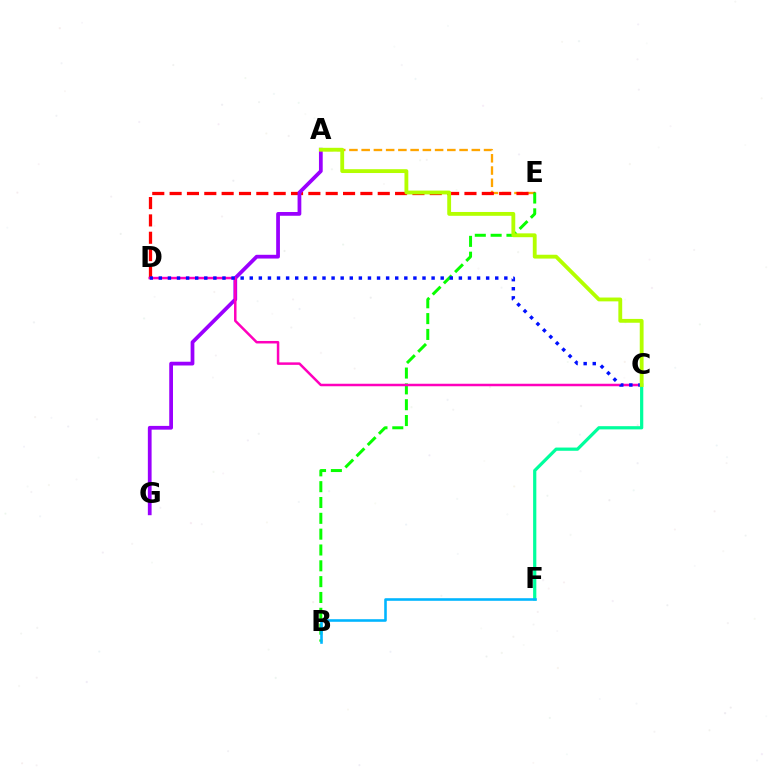{('A', 'E'): [{'color': '#ffa500', 'line_style': 'dashed', 'thickness': 1.66}], ('C', 'F'): [{'color': '#00ff9d', 'line_style': 'solid', 'thickness': 2.32}], ('D', 'E'): [{'color': '#ff0000', 'line_style': 'dashed', 'thickness': 2.36}], ('B', 'E'): [{'color': '#08ff00', 'line_style': 'dashed', 'thickness': 2.15}], ('A', 'G'): [{'color': '#9b00ff', 'line_style': 'solid', 'thickness': 2.7}], ('B', 'F'): [{'color': '#00b5ff', 'line_style': 'solid', 'thickness': 1.86}], ('C', 'D'): [{'color': '#ff00bd', 'line_style': 'solid', 'thickness': 1.8}, {'color': '#0010ff', 'line_style': 'dotted', 'thickness': 2.47}], ('A', 'C'): [{'color': '#b3ff00', 'line_style': 'solid', 'thickness': 2.76}]}